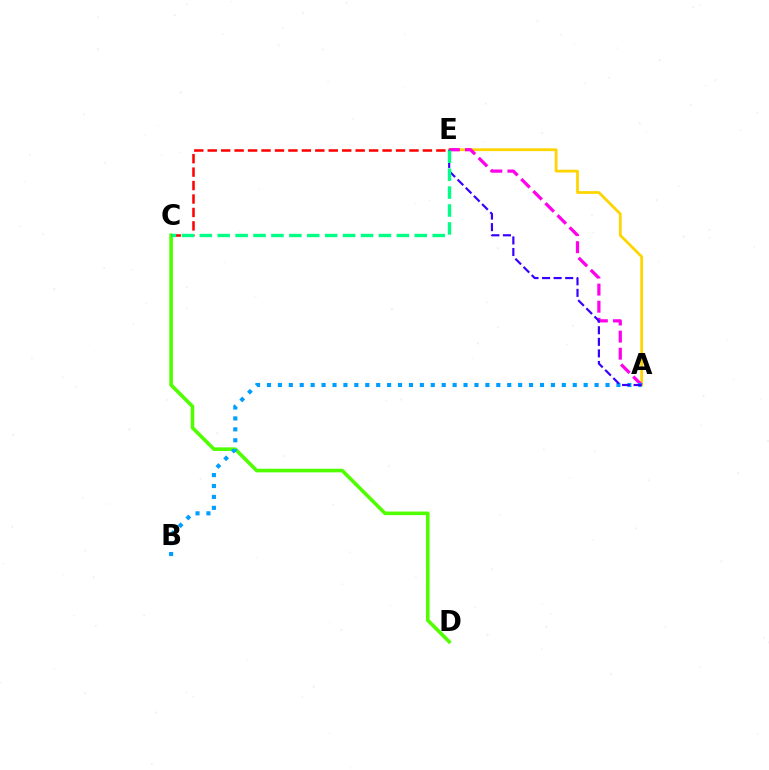{('A', 'E'): [{'color': '#ffd500', 'line_style': 'solid', 'thickness': 2.0}, {'color': '#ff00ed', 'line_style': 'dashed', 'thickness': 2.32}, {'color': '#3700ff', 'line_style': 'dashed', 'thickness': 1.57}], ('C', 'D'): [{'color': '#4fff00', 'line_style': 'solid', 'thickness': 2.58}], ('A', 'B'): [{'color': '#009eff', 'line_style': 'dotted', 'thickness': 2.97}], ('C', 'E'): [{'color': '#ff0000', 'line_style': 'dashed', 'thickness': 1.83}, {'color': '#00ff86', 'line_style': 'dashed', 'thickness': 2.43}]}